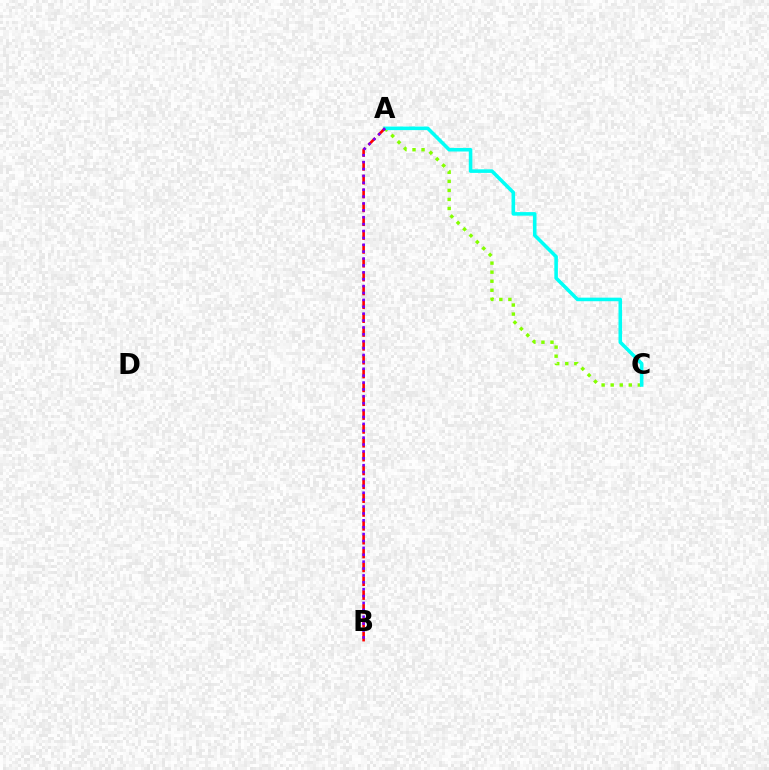{('A', 'C'): [{'color': '#84ff00', 'line_style': 'dotted', 'thickness': 2.46}, {'color': '#00fff6', 'line_style': 'solid', 'thickness': 2.57}], ('A', 'B'): [{'color': '#ff0000', 'line_style': 'dashed', 'thickness': 1.88}, {'color': '#7200ff', 'line_style': 'dotted', 'thickness': 1.87}]}